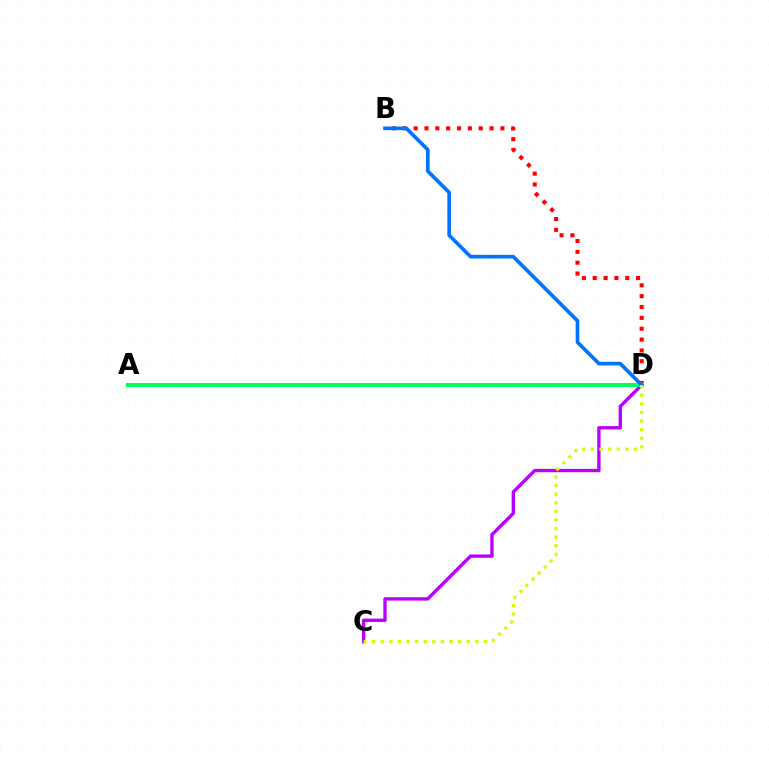{('B', 'D'): [{'color': '#ff0000', 'line_style': 'dotted', 'thickness': 2.95}, {'color': '#0074ff', 'line_style': 'solid', 'thickness': 2.63}], ('C', 'D'): [{'color': '#b900ff', 'line_style': 'solid', 'thickness': 2.42}, {'color': '#d1ff00', 'line_style': 'dotted', 'thickness': 2.34}], ('A', 'D'): [{'color': '#00ff5c', 'line_style': 'solid', 'thickness': 2.91}]}